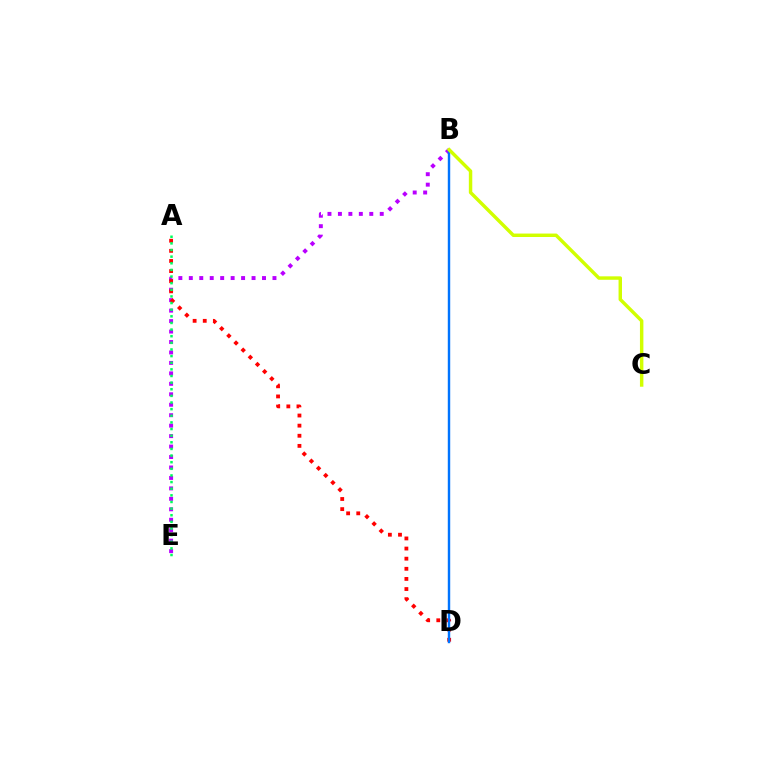{('B', 'E'): [{'color': '#b900ff', 'line_style': 'dotted', 'thickness': 2.84}], ('A', 'D'): [{'color': '#ff0000', 'line_style': 'dotted', 'thickness': 2.75}], ('B', 'D'): [{'color': '#0074ff', 'line_style': 'solid', 'thickness': 1.75}], ('B', 'C'): [{'color': '#d1ff00', 'line_style': 'solid', 'thickness': 2.48}], ('A', 'E'): [{'color': '#00ff5c', 'line_style': 'dotted', 'thickness': 1.8}]}